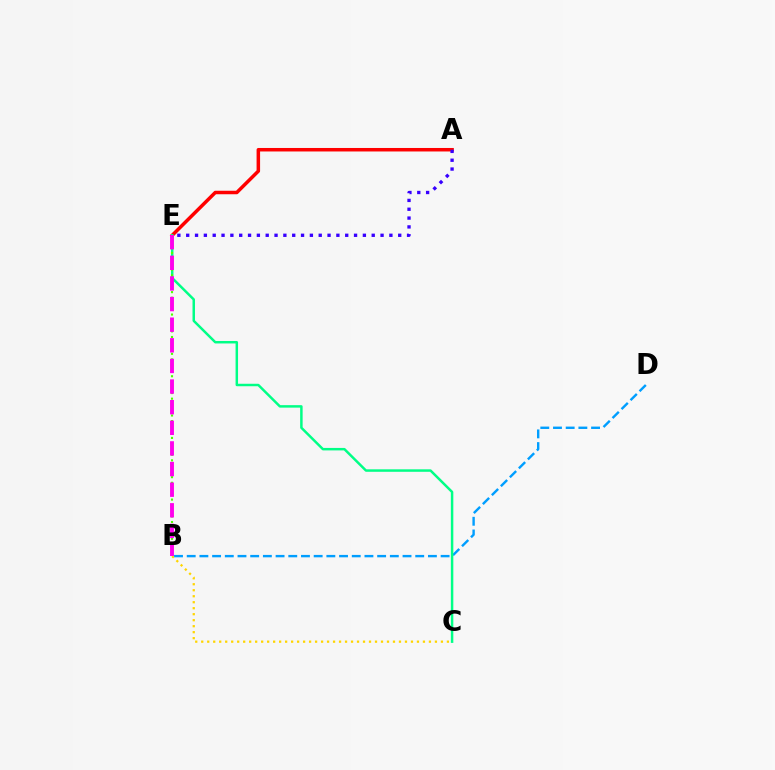{('B', 'C'): [{'color': '#ffd500', 'line_style': 'dotted', 'thickness': 1.63}], ('A', 'E'): [{'color': '#ff0000', 'line_style': 'solid', 'thickness': 2.52}, {'color': '#3700ff', 'line_style': 'dotted', 'thickness': 2.4}], ('B', 'D'): [{'color': '#009eff', 'line_style': 'dashed', 'thickness': 1.72}], ('C', 'E'): [{'color': '#00ff86', 'line_style': 'solid', 'thickness': 1.78}], ('B', 'E'): [{'color': '#4fff00', 'line_style': 'dotted', 'thickness': 1.52}, {'color': '#ff00ed', 'line_style': 'dashed', 'thickness': 2.8}]}